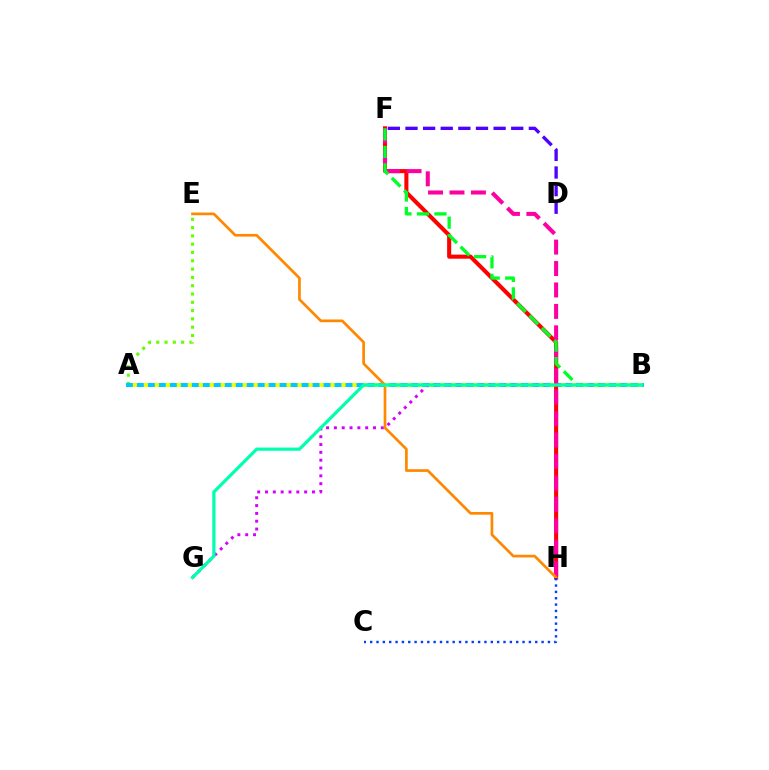{('A', 'E'): [{'color': '#66ff00', 'line_style': 'dotted', 'thickness': 2.25}], ('A', 'B'): [{'color': '#00c7ff', 'line_style': 'solid', 'thickness': 2.89}, {'color': '#eeff00', 'line_style': 'dotted', 'thickness': 2.98}], ('F', 'H'): [{'color': '#ff0000', 'line_style': 'solid', 'thickness': 2.93}, {'color': '#ff00a0', 'line_style': 'dashed', 'thickness': 2.91}], ('B', 'G'): [{'color': '#d600ff', 'line_style': 'dotted', 'thickness': 2.13}, {'color': '#00ffaf', 'line_style': 'solid', 'thickness': 2.32}], ('B', 'F'): [{'color': '#00ff27', 'line_style': 'dashed', 'thickness': 2.38}], ('E', 'H'): [{'color': '#ff8800', 'line_style': 'solid', 'thickness': 1.95}], ('C', 'H'): [{'color': '#003fff', 'line_style': 'dotted', 'thickness': 1.73}], ('D', 'F'): [{'color': '#4f00ff', 'line_style': 'dashed', 'thickness': 2.39}]}